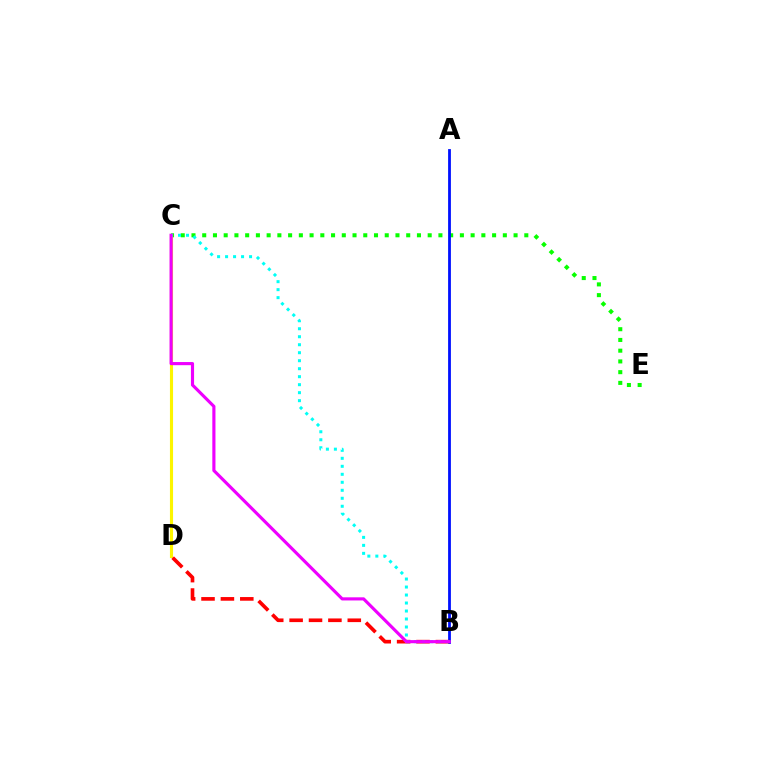{('C', 'E'): [{'color': '#08ff00', 'line_style': 'dotted', 'thickness': 2.92}], ('A', 'B'): [{'color': '#0010ff', 'line_style': 'solid', 'thickness': 2.02}], ('C', 'D'): [{'color': '#fcf500', 'line_style': 'solid', 'thickness': 2.24}], ('B', 'D'): [{'color': '#ff0000', 'line_style': 'dashed', 'thickness': 2.63}], ('B', 'C'): [{'color': '#00fff6', 'line_style': 'dotted', 'thickness': 2.17}, {'color': '#ee00ff', 'line_style': 'solid', 'thickness': 2.26}]}